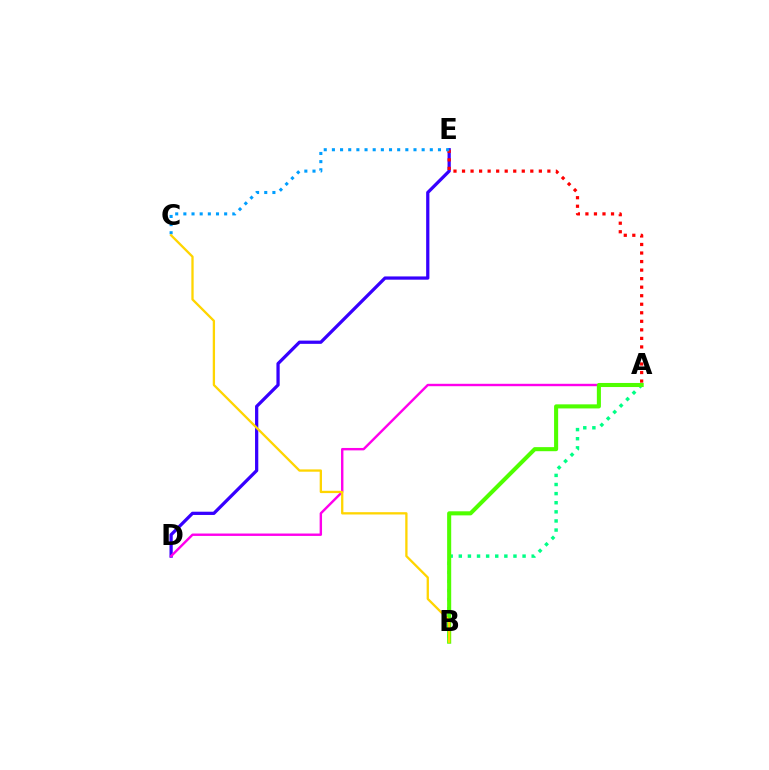{('D', 'E'): [{'color': '#3700ff', 'line_style': 'solid', 'thickness': 2.34}], ('A', 'E'): [{'color': '#ff0000', 'line_style': 'dotted', 'thickness': 2.32}], ('A', 'D'): [{'color': '#ff00ed', 'line_style': 'solid', 'thickness': 1.73}], ('A', 'B'): [{'color': '#00ff86', 'line_style': 'dotted', 'thickness': 2.48}, {'color': '#4fff00', 'line_style': 'solid', 'thickness': 2.93}], ('C', 'E'): [{'color': '#009eff', 'line_style': 'dotted', 'thickness': 2.22}], ('B', 'C'): [{'color': '#ffd500', 'line_style': 'solid', 'thickness': 1.66}]}